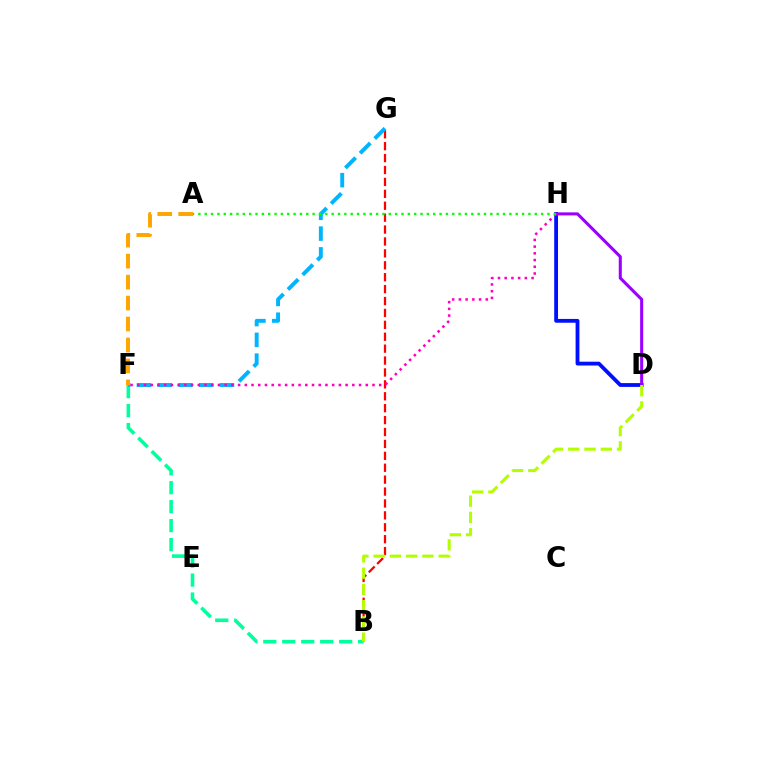{('D', 'H'): [{'color': '#0010ff', 'line_style': 'solid', 'thickness': 2.74}, {'color': '#9b00ff', 'line_style': 'solid', 'thickness': 2.2}], ('B', 'G'): [{'color': '#ff0000', 'line_style': 'dashed', 'thickness': 1.62}], ('B', 'F'): [{'color': '#00ff9d', 'line_style': 'dashed', 'thickness': 2.58}], ('B', 'D'): [{'color': '#b3ff00', 'line_style': 'dashed', 'thickness': 2.21}], ('F', 'G'): [{'color': '#00b5ff', 'line_style': 'dashed', 'thickness': 2.82}], ('F', 'H'): [{'color': '#ff00bd', 'line_style': 'dotted', 'thickness': 1.83}], ('A', 'H'): [{'color': '#08ff00', 'line_style': 'dotted', 'thickness': 1.72}], ('A', 'F'): [{'color': '#ffa500', 'line_style': 'dashed', 'thickness': 2.85}]}